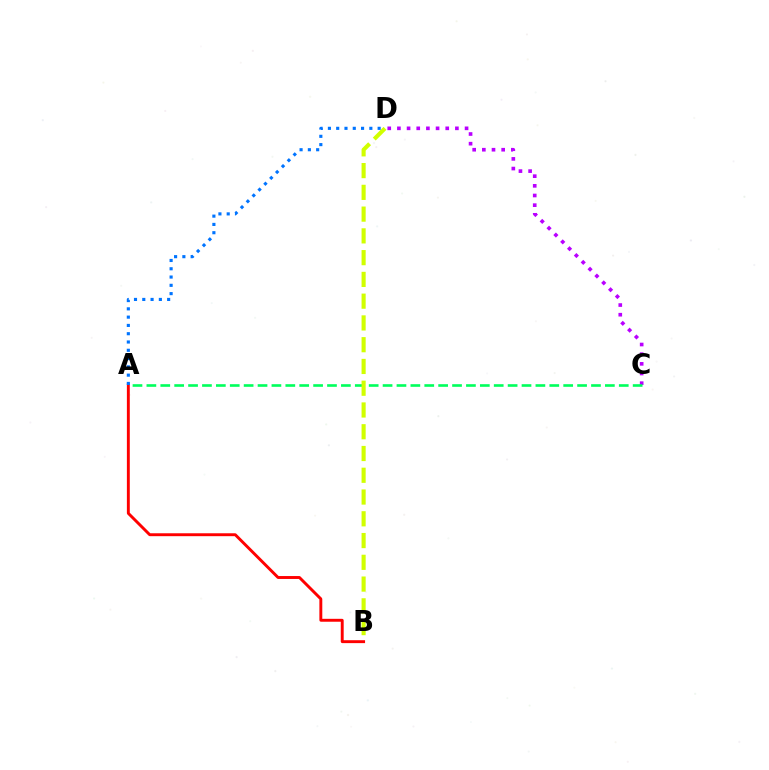{('C', 'D'): [{'color': '#b900ff', 'line_style': 'dotted', 'thickness': 2.63}], ('A', 'B'): [{'color': '#ff0000', 'line_style': 'solid', 'thickness': 2.1}], ('A', 'C'): [{'color': '#00ff5c', 'line_style': 'dashed', 'thickness': 1.89}], ('B', 'D'): [{'color': '#d1ff00', 'line_style': 'dashed', 'thickness': 2.96}], ('A', 'D'): [{'color': '#0074ff', 'line_style': 'dotted', 'thickness': 2.25}]}